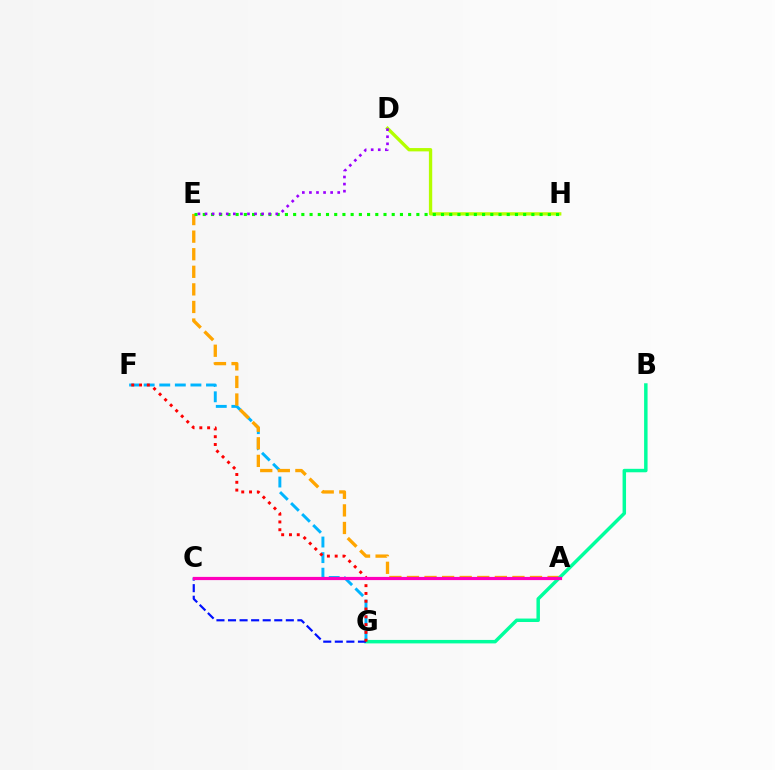{('F', 'G'): [{'color': '#00b5ff', 'line_style': 'dashed', 'thickness': 2.12}, {'color': '#ff0000', 'line_style': 'dotted', 'thickness': 2.12}], ('A', 'E'): [{'color': '#ffa500', 'line_style': 'dashed', 'thickness': 2.39}], ('B', 'G'): [{'color': '#00ff9d', 'line_style': 'solid', 'thickness': 2.49}], ('D', 'H'): [{'color': '#b3ff00', 'line_style': 'solid', 'thickness': 2.39}], ('E', 'H'): [{'color': '#08ff00', 'line_style': 'dotted', 'thickness': 2.23}], ('C', 'G'): [{'color': '#0010ff', 'line_style': 'dashed', 'thickness': 1.57}], ('A', 'C'): [{'color': '#ff00bd', 'line_style': 'solid', 'thickness': 2.3}], ('D', 'E'): [{'color': '#9b00ff', 'line_style': 'dotted', 'thickness': 1.92}]}